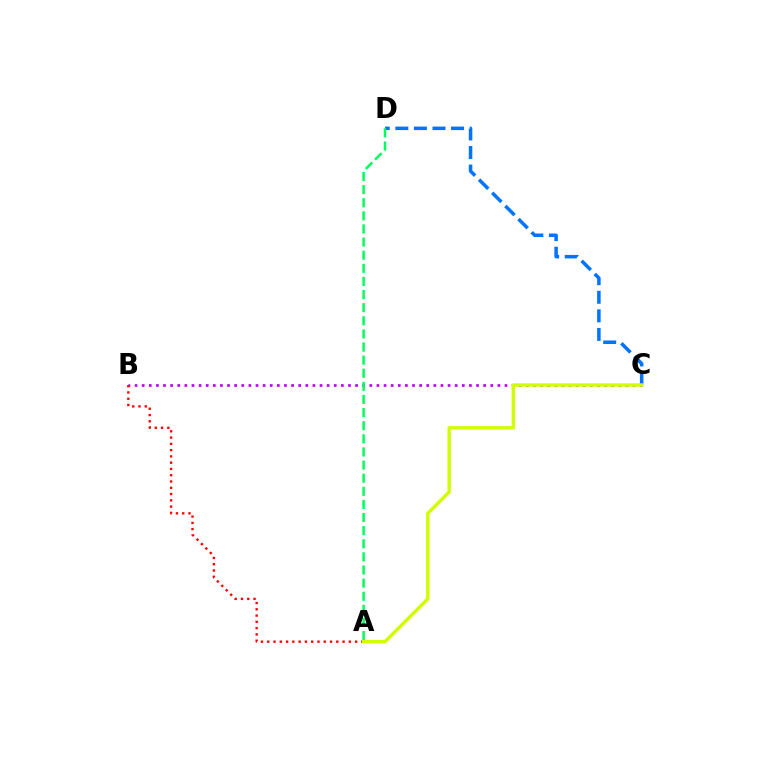{('B', 'C'): [{'color': '#b900ff', 'line_style': 'dotted', 'thickness': 1.93}], ('A', 'B'): [{'color': '#ff0000', 'line_style': 'dotted', 'thickness': 1.71}], ('C', 'D'): [{'color': '#0074ff', 'line_style': 'dashed', 'thickness': 2.52}], ('A', 'D'): [{'color': '#00ff5c', 'line_style': 'dashed', 'thickness': 1.78}], ('A', 'C'): [{'color': '#d1ff00', 'line_style': 'solid', 'thickness': 2.45}]}